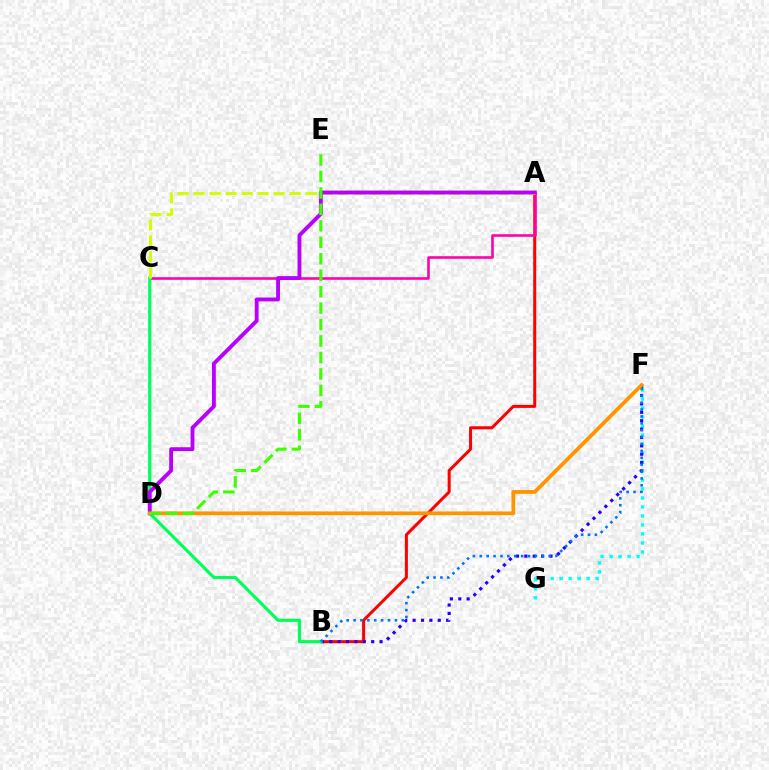{('A', 'B'): [{'color': '#ff0000', 'line_style': 'solid', 'thickness': 2.17}], ('A', 'C'): [{'color': '#ff00ac', 'line_style': 'solid', 'thickness': 1.86}, {'color': '#d1ff00', 'line_style': 'dashed', 'thickness': 2.17}], ('F', 'G'): [{'color': '#00fff6', 'line_style': 'dotted', 'thickness': 2.44}], ('B', 'F'): [{'color': '#2500ff', 'line_style': 'dotted', 'thickness': 2.28}, {'color': '#0074ff', 'line_style': 'dotted', 'thickness': 1.87}], ('B', 'C'): [{'color': '#00ff5c', 'line_style': 'solid', 'thickness': 2.28}], ('A', 'D'): [{'color': '#b900ff', 'line_style': 'solid', 'thickness': 2.78}], ('D', 'F'): [{'color': '#ff9400', 'line_style': 'solid', 'thickness': 2.72}], ('D', 'E'): [{'color': '#3dff00', 'line_style': 'dashed', 'thickness': 2.24}]}